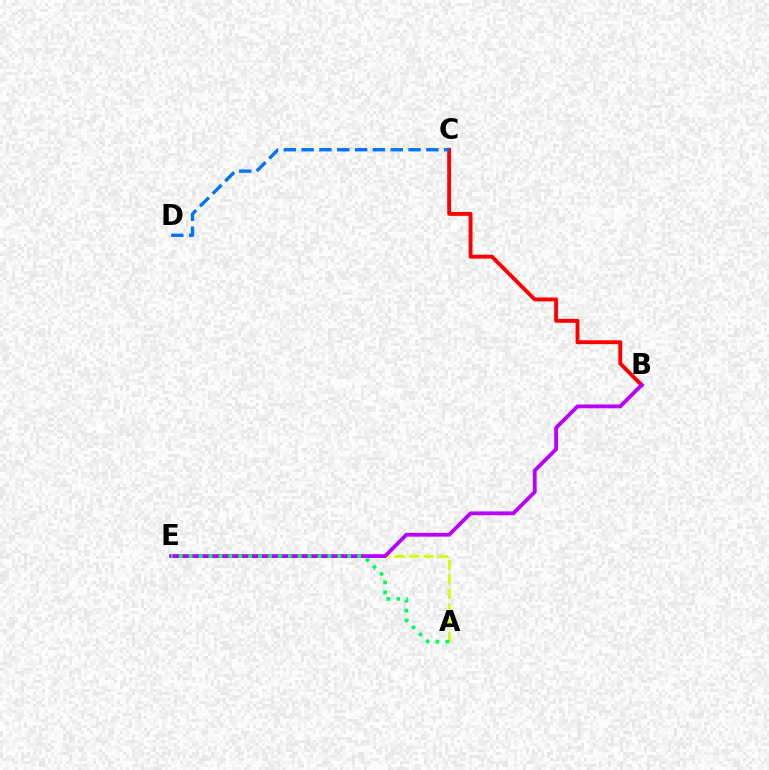{('A', 'E'): [{'color': '#d1ff00', 'line_style': 'dashed', 'thickness': 1.97}, {'color': '#00ff5c', 'line_style': 'dotted', 'thickness': 2.69}], ('B', 'C'): [{'color': '#ff0000', 'line_style': 'solid', 'thickness': 2.8}], ('C', 'D'): [{'color': '#0074ff', 'line_style': 'dashed', 'thickness': 2.42}], ('B', 'E'): [{'color': '#b900ff', 'line_style': 'solid', 'thickness': 2.75}]}